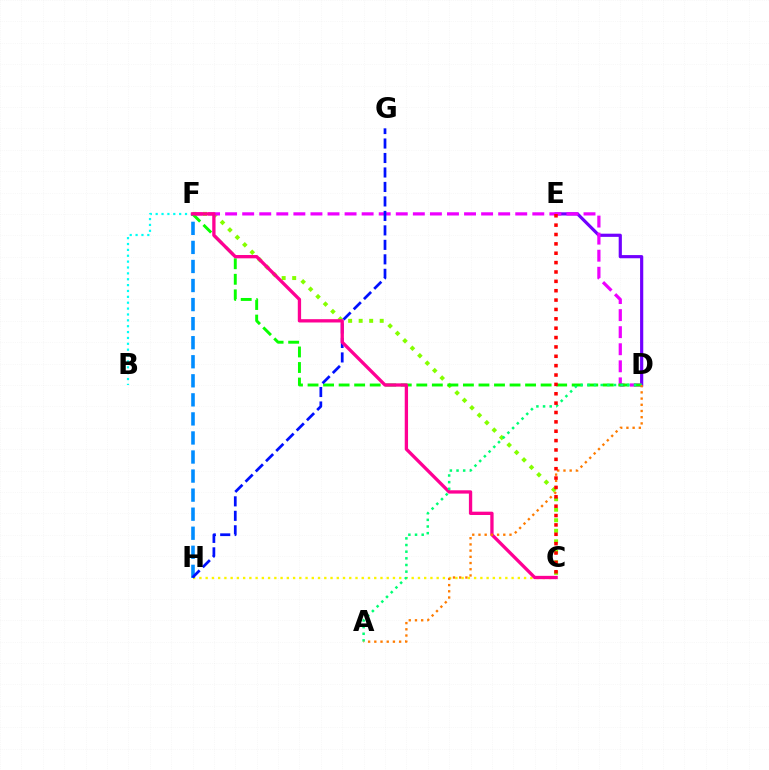{('D', 'E'): [{'color': '#7200ff', 'line_style': 'solid', 'thickness': 2.29}], ('C', 'F'): [{'color': '#84ff00', 'line_style': 'dotted', 'thickness': 2.86}, {'color': '#ff0094', 'line_style': 'solid', 'thickness': 2.39}], ('D', 'F'): [{'color': '#ee00ff', 'line_style': 'dashed', 'thickness': 2.32}, {'color': '#08ff00', 'line_style': 'dashed', 'thickness': 2.11}], ('B', 'F'): [{'color': '#00fff6', 'line_style': 'dotted', 'thickness': 1.59}], ('C', 'H'): [{'color': '#fcf500', 'line_style': 'dotted', 'thickness': 1.7}], ('F', 'H'): [{'color': '#008cff', 'line_style': 'dashed', 'thickness': 2.59}], ('G', 'H'): [{'color': '#0010ff', 'line_style': 'dashed', 'thickness': 1.97}], ('A', 'D'): [{'color': '#00ff74', 'line_style': 'dotted', 'thickness': 1.81}, {'color': '#ff7c00', 'line_style': 'dotted', 'thickness': 1.69}], ('C', 'E'): [{'color': '#ff0000', 'line_style': 'dotted', 'thickness': 2.55}]}